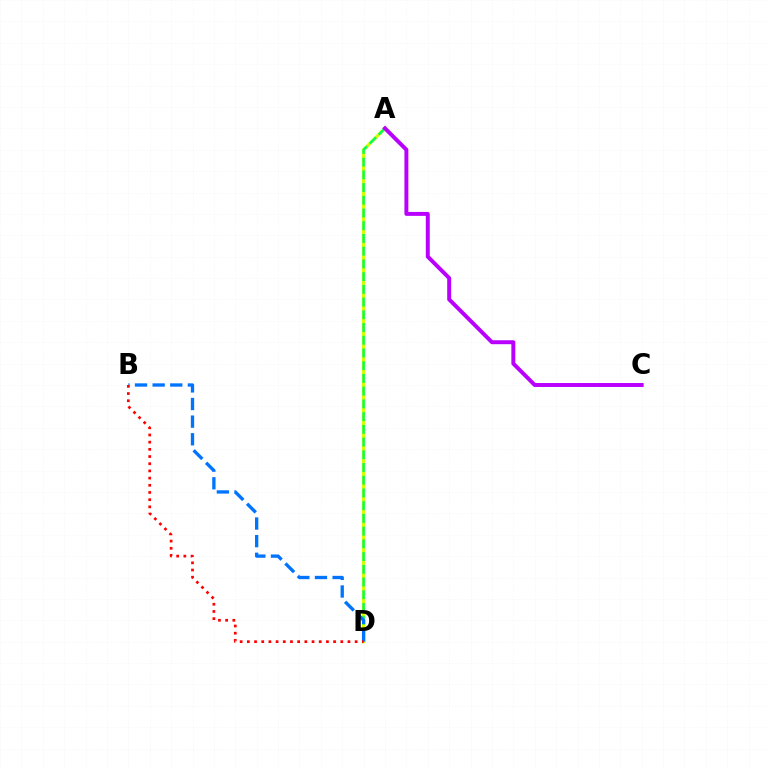{('A', 'D'): [{'color': '#d1ff00', 'line_style': 'solid', 'thickness': 2.35}, {'color': '#00ff5c', 'line_style': 'dashed', 'thickness': 1.73}], ('B', 'D'): [{'color': '#0074ff', 'line_style': 'dashed', 'thickness': 2.39}, {'color': '#ff0000', 'line_style': 'dotted', 'thickness': 1.95}], ('A', 'C'): [{'color': '#b900ff', 'line_style': 'solid', 'thickness': 2.84}]}